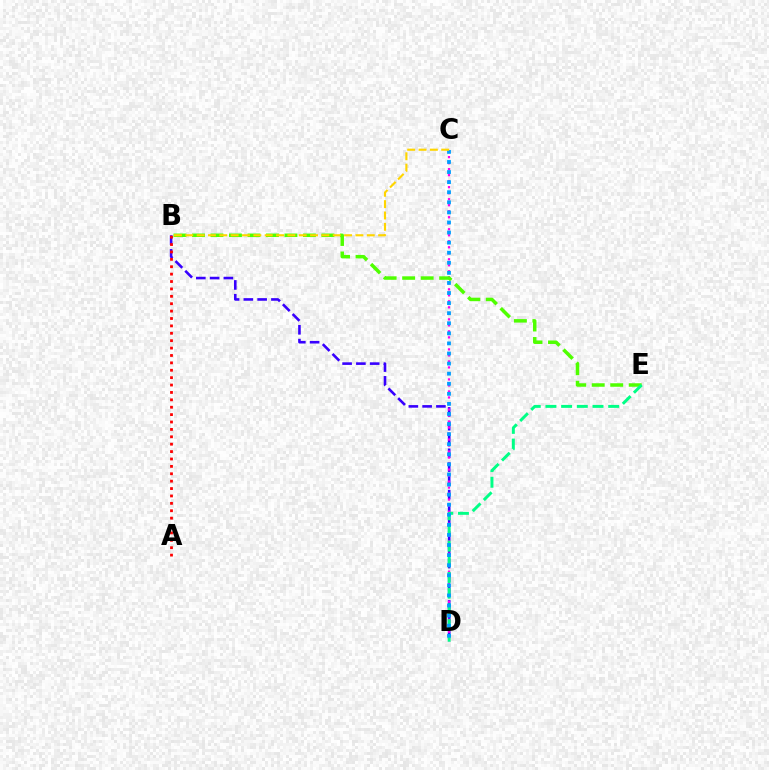{('B', 'D'): [{'color': '#3700ff', 'line_style': 'dashed', 'thickness': 1.87}], ('C', 'D'): [{'color': '#ff00ed', 'line_style': 'dotted', 'thickness': 1.63}, {'color': '#009eff', 'line_style': 'dotted', 'thickness': 2.74}], ('B', 'E'): [{'color': '#4fff00', 'line_style': 'dashed', 'thickness': 2.51}], ('D', 'E'): [{'color': '#00ff86', 'line_style': 'dashed', 'thickness': 2.13}], ('A', 'B'): [{'color': '#ff0000', 'line_style': 'dotted', 'thickness': 2.01}], ('B', 'C'): [{'color': '#ffd500', 'line_style': 'dashed', 'thickness': 1.54}]}